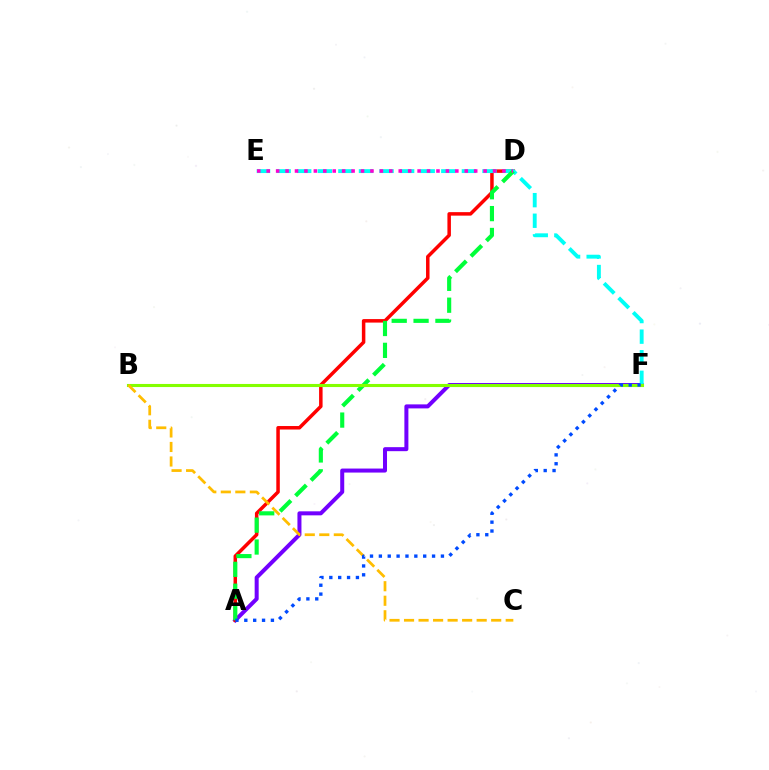{('A', 'F'): [{'color': '#7200ff', 'line_style': 'solid', 'thickness': 2.89}, {'color': '#004bff', 'line_style': 'dotted', 'thickness': 2.41}], ('A', 'D'): [{'color': '#ff0000', 'line_style': 'solid', 'thickness': 2.52}, {'color': '#00ff39', 'line_style': 'dashed', 'thickness': 2.97}], ('E', 'F'): [{'color': '#00fff6', 'line_style': 'dashed', 'thickness': 2.8}], ('B', 'F'): [{'color': '#84ff00', 'line_style': 'solid', 'thickness': 2.23}], ('B', 'C'): [{'color': '#ffbd00', 'line_style': 'dashed', 'thickness': 1.97}], ('D', 'E'): [{'color': '#ff00cf', 'line_style': 'dotted', 'thickness': 2.56}]}